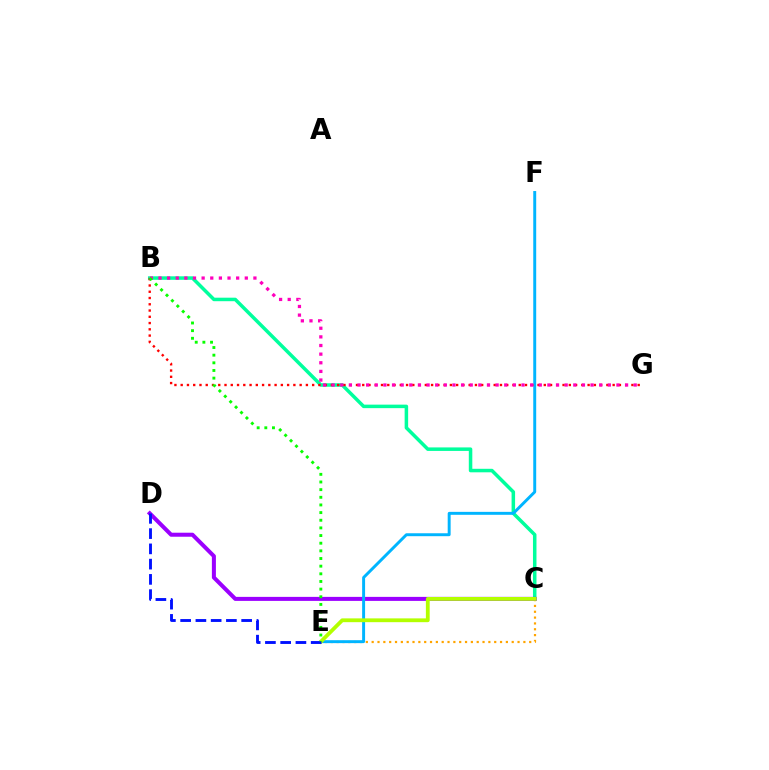{('C', 'E'): [{'color': '#ffa500', 'line_style': 'dotted', 'thickness': 1.59}, {'color': '#b3ff00', 'line_style': 'solid', 'thickness': 2.73}], ('B', 'C'): [{'color': '#00ff9d', 'line_style': 'solid', 'thickness': 2.53}], ('C', 'D'): [{'color': '#9b00ff', 'line_style': 'solid', 'thickness': 2.9}], ('E', 'F'): [{'color': '#00b5ff', 'line_style': 'solid', 'thickness': 2.12}], ('B', 'G'): [{'color': '#ff0000', 'line_style': 'dotted', 'thickness': 1.7}, {'color': '#ff00bd', 'line_style': 'dotted', 'thickness': 2.35}], ('D', 'E'): [{'color': '#0010ff', 'line_style': 'dashed', 'thickness': 2.07}], ('B', 'E'): [{'color': '#08ff00', 'line_style': 'dotted', 'thickness': 2.08}]}